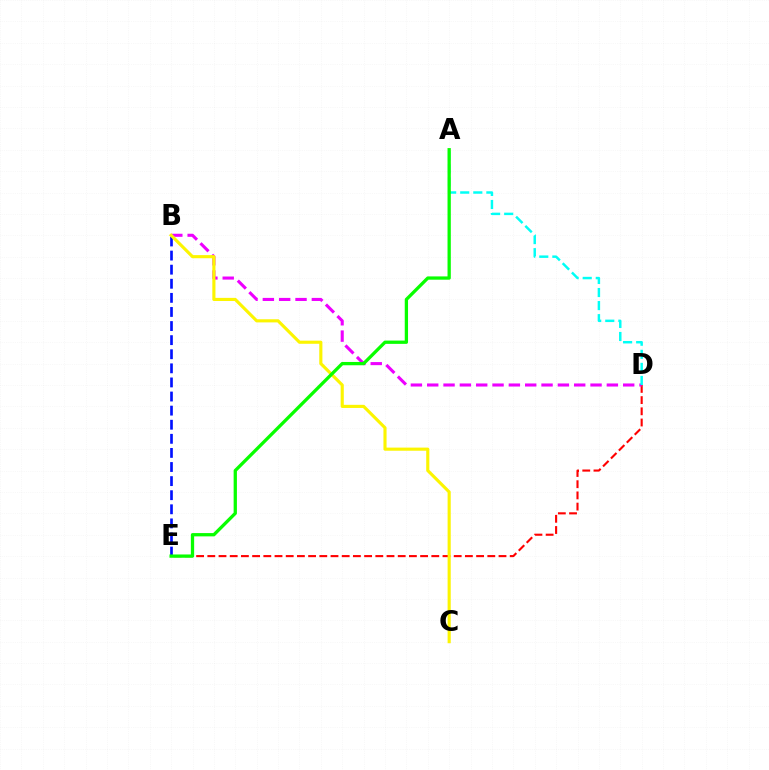{('B', 'E'): [{'color': '#0010ff', 'line_style': 'dashed', 'thickness': 1.91}], ('D', 'E'): [{'color': '#ff0000', 'line_style': 'dashed', 'thickness': 1.52}], ('B', 'D'): [{'color': '#ee00ff', 'line_style': 'dashed', 'thickness': 2.22}], ('A', 'D'): [{'color': '#00fff6', 'line_style': 'dashed', 'thickness': 1.78}], ('B', 'C'): [{'color': '#fcf500', 'line_style': 'solid', 'thickness': 2.25}], ('A', 'E'): [{'color': '#08ff00', 'line_style': 'solid', 'thickness': 2.37}]}